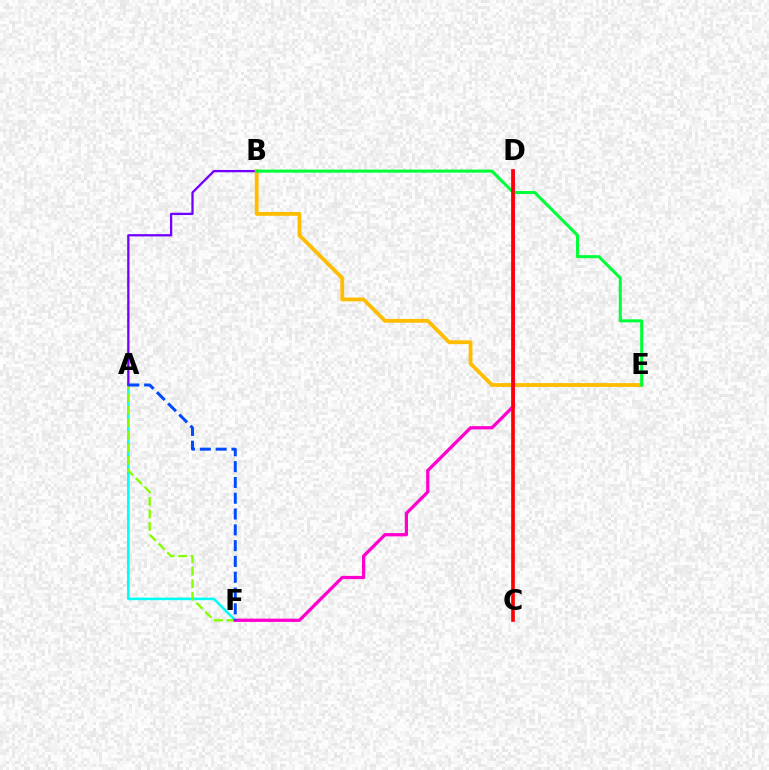{('A', 'F'): [{'color': '#00fff6', 'line_style': 'solid', 'thickness': 1.85}, {'color': '#84ff00', 'line_style': 'dashed', 'thickness': 1.7}, {'color': '#004bff', 'line_style': 'dashed', 'thickness': 2.15}], ('A', 'B'): [{'color': '#7200ff', 'line_style': 'solid', 'thickness': 1.65}], ('B', 'E'): [{'color': '#ffbd00', 'line_style': 'solid', 'thickness': 2.75}, {'color': '#00ff39', 'line_style': 'solid', 'thickness': 2.19}], ('D', 'F'): [{'color': '#ff00cf', 'line_style': 'solid', 'thickness': 2.35}], ('C', 'D'): [{'color': '#ff0000', 'line_style': 'solid', 'thickness': 2.62}]}